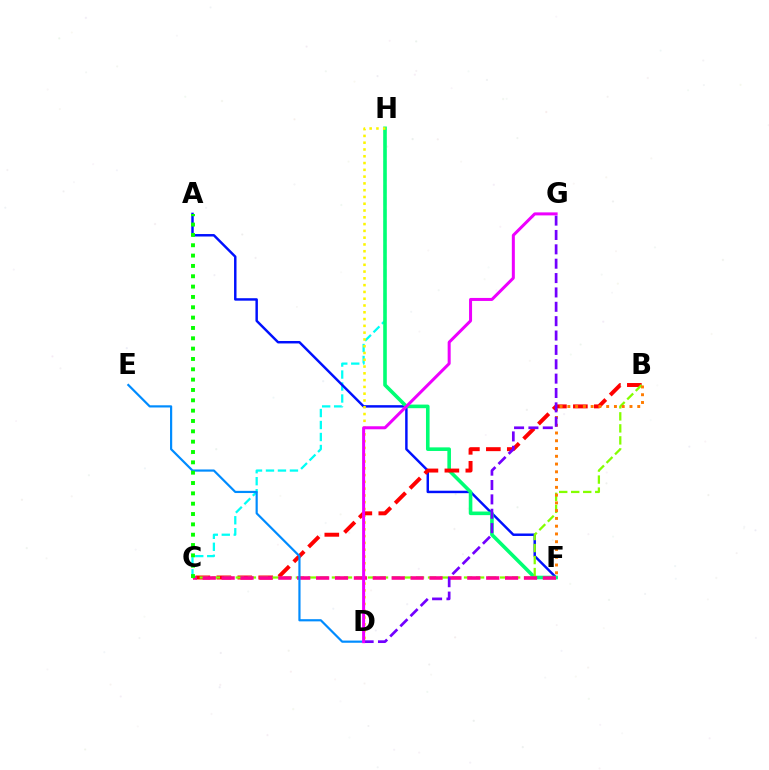{('C', 'H'): [{'color': '#00fff6', 'line_style': 'dashed', 'thickness': 1.63}], ('A', 'F'): [{'color': '#0010ff', 'line_style': 'solid', 'thickness': 1.77}], ('F', 'H'): [{'color': '#00ff74', 'line_style': 'solid', 'thickness': 2.59}], ('D', 'H'): [{'color': '#fcf500', 'line_style': 'dotted', 'thickness': 1.84}], ('B', 'C'): [{'color': '#ff0000', 'line_style': 'dashed', 'thickness': 2.85}, {'color': '#84ff00', 'line_style': 'dashed', 'thickness': 1.63}], ('C', 'F'): [{'color': '#ff0094', 'line_style': 'dashed', 'thickness': 2.57}], ('B', 'F'): [{'color': '#ff7c00', 'line_style': 'dotted', 'thickness': 2.11}], ('D', 'E'): [{'color': '#008cff', 'line_style': 'solid', 'thickness': 1.58}], ('A', 'C'): [{'color': '#08ff00', 'line_style': 'dotted', 'thickness': 2.81}], ('D', 'G'): [{'color': '#7200ff', 'line_style': 'dashed', 'thickness': 1.95}, {'color': '#ee00ff', 'line_style': 'solid', 'thickness': 2.17}]}